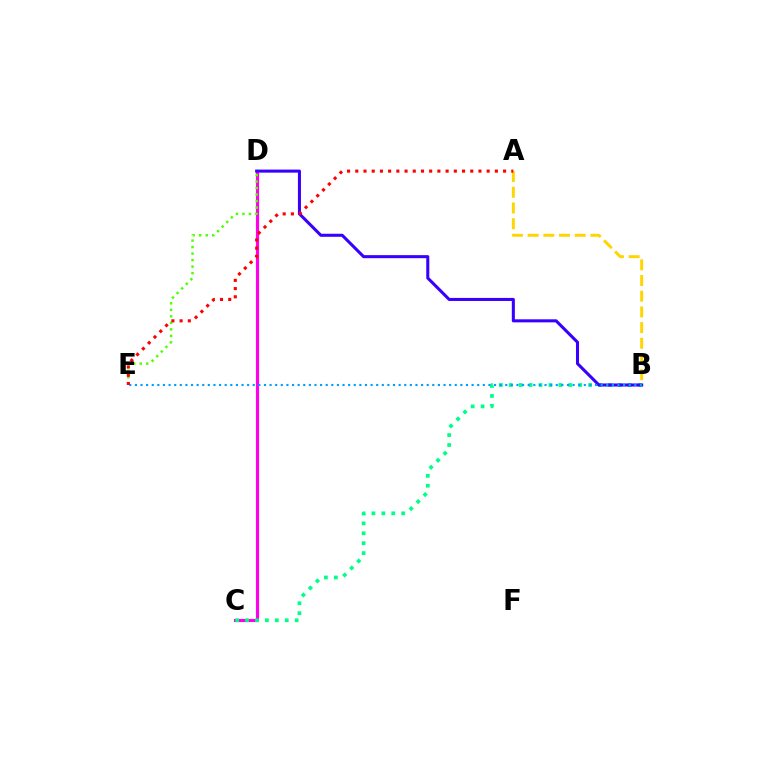{('C', 'D'): [{'color': '#ff00ed', 'line_style': 'solid', 'thickness': 2.26}], ('B', 'C'): [{'color': '#00ff86', 'line_style': 'dotted', 'thickness': 2.69}], ('D', 'E'): [{'color': '#4fff00', 'line_style': 'dotted', 'thickness': 1.77}], ('A', 'B'): [{'color': '#ffd500', 'line_style': 'dashed', 'thickness': 2.13}], ('B', 'D'): [{'color': '#3700ff', 'line_style': 'solid', 'thickness': 2.2}], ('B', 'E'): [{'color': '#009eff', 'line_style': 'dotted', 'thickness': 1.52}], ('A', 'E'): [{'color': '#ff0000', 'line_style': 'dotted', 'thickness': 2.23}]}